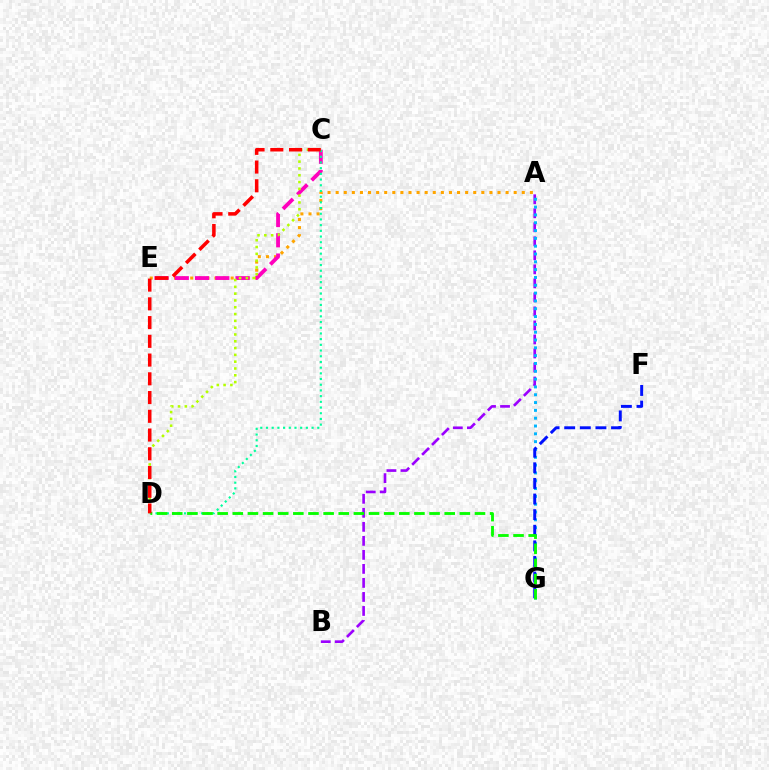{('A', 'B'): [{'color': '#9b00ff', 'line_style': 'dashed', 'thickness': 1.9}], ('A', 'E'): [{'color': '#ffa500', 'line_style': 'dotted', 'thickness': 2.2}], ('C', 'E'): [{'color': '#ff00bd', 'line_style': 'dashed', 'thickness': 2.75}], ('A', 'G'): [{'color': '#00b5ff', 'line_style': 'dotted', 'thickness': 2.12}], ('C', 'D'): [{'color': '#b3ff00', 'line_style': 'dotted', 'thickness': 1.85}, {'color': '#00ff9d', 'line_style': 'dotted', 'thickness': 1.55}, {'color': '#ff0000', 'line_style': 'dashed', 'thickness': 2.55}], ('F', 'G'): [{'color': '#0010ff', 'line_style': 'dashed', 'thickness': 2.12}], ('D', 'G'): [{'color': '#08ff00', 'line_style': 'dashed', 'thickness': 2.06}]}